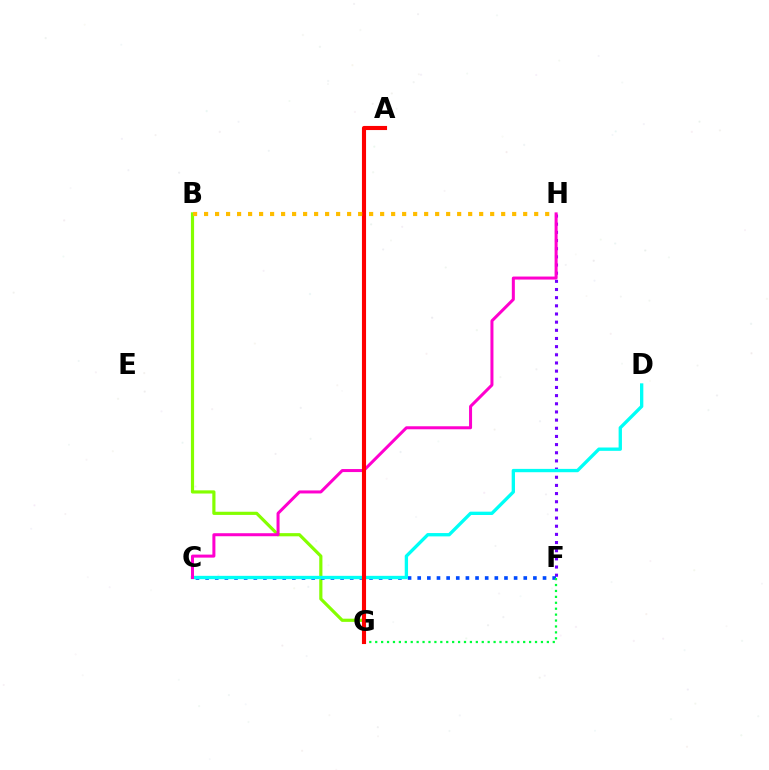{('F', 'H'): [{'color': '#7200ff', 'line_style': 'dotted', 'thickness': 2.22}], ('B', 'G'): [{'color': '#84ff00', 'line_style': 'solid', 'thickness': 2.29}], ('C', 'F'): [{'color': '#004bff', 'line_style': 'dotted', 'thickness': 2.62}], ('C', 'D'): [{'color': '#00fff6', 'line_style': 'solid', 'thickness': 2.4}], ('C', 'H'): [{'color': '#ff00cf', 'line_style': 'solid', 'thickness': 2.17}], ('F', 'G'): [{'color': '#00ff39', 'line_style': 'dotted', 'thickness': 1.61}], ('A', 'G'): [{'color': '#ff0000', 'line_style': 'solid', 'thickness': 2.96}], ('B', 'H'): [{'color': '#ffbd00', 'line_style': 'dotted', 'thickness': 2.99}]}